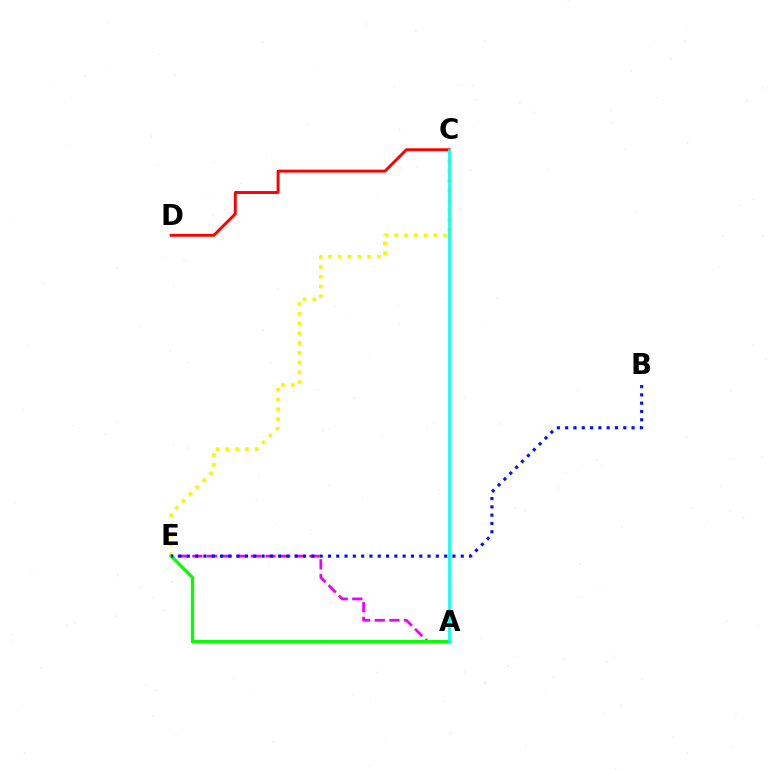{('C', 'E'): [{'color': '#fcf500', 'line_style': 'dotted', 'thickness': 2.65}], ('C', 'D'): [{'color': '#ff0000', 'line_style': 'solid', 'thickness': 2.09}], ('A', 'E'): [{'color': '#ee00ff', 'line_style': 'dashed', 'thickness': 1.99}, {'color': '#08ff00', 'line_style': 'solid', 'thickness': 2.38}], ('A', 'C'): [{'color': '#00fff6', 'line_style': 'solid', 'thickness': 1.9}], ('B', 'E'): [{'color': '#0010ff', 'line_style': 'dotted', 'thickness': 2.26}]}